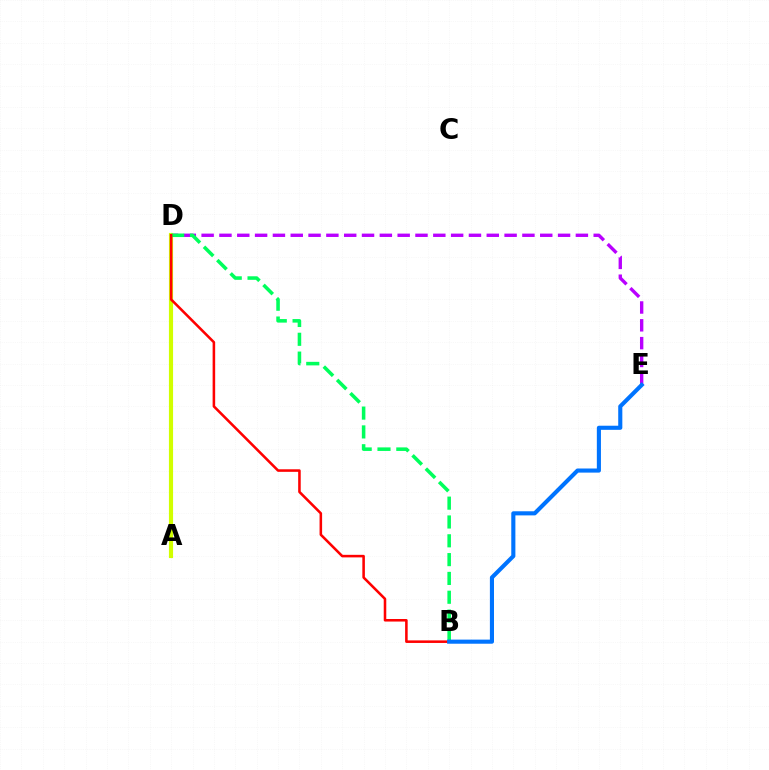{('D', 'E'): [{'color': '#b900ff', 'line_style': 'dashed', 'thickness': 2.42}], ('A', 'D'): [{'color': '#d1ff00', 'line_style': 'solid', 'thickness': 2.99}], ('B', 'D'): [{'color': '#00ff5c', 'line_style': 'dashed', 'thickness': 2.56}, {'color': '#ff0000', 'line_style': 'solid', 'thickness': 1.84}], ('B', 'E'): [{'color': '#0074ff', 'line_style': 'solid', 'thickness': 2.96}]}